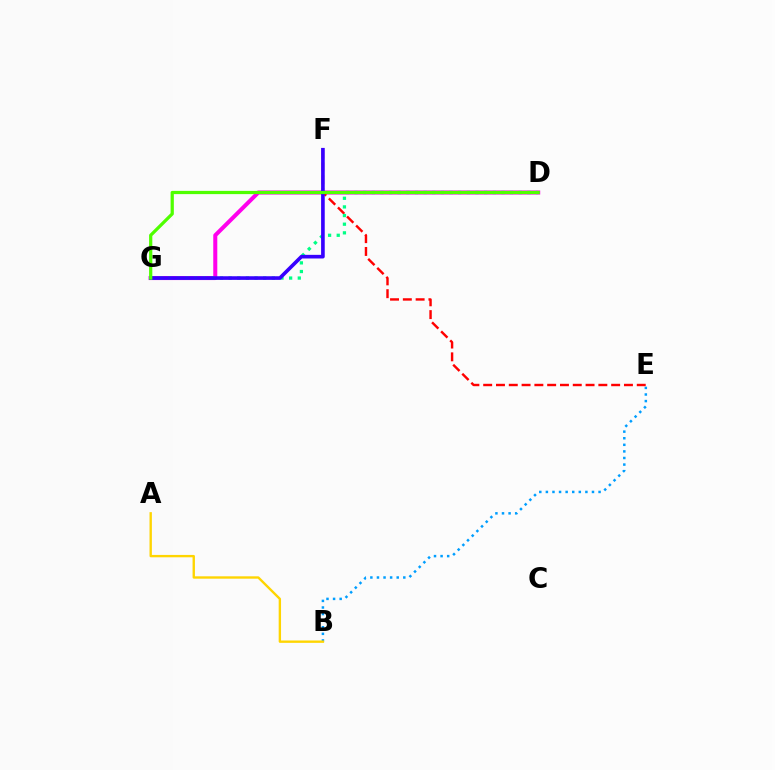{('B', 'E'): [{'color': '#009eff', 'line_style': 'dotted', 'thickness': 1.79}], ('D', 'G'): [{'color': '#ff00ed', 'line_style': 'solid', 'thickness': 2.9}, {'color': '#00ff86', 'line_style': 'dotted', 'thickness': 2.35}, {'color': '#4fff00', 'line_style': 'solid', 'thickness': 2.33}], ('E', 'F'): [{'color': '#ff0000', 'line_style': 'dashed', 'thickness': 1.74}], ('A', 'B'): [{'color': '#ffd500', 'line_style': 'solid', 'thickness': 1.7}], ('F', 'G'): [{'color': '#3700ff', 'line_style': 'solid', 'thickness': 2.62}]}